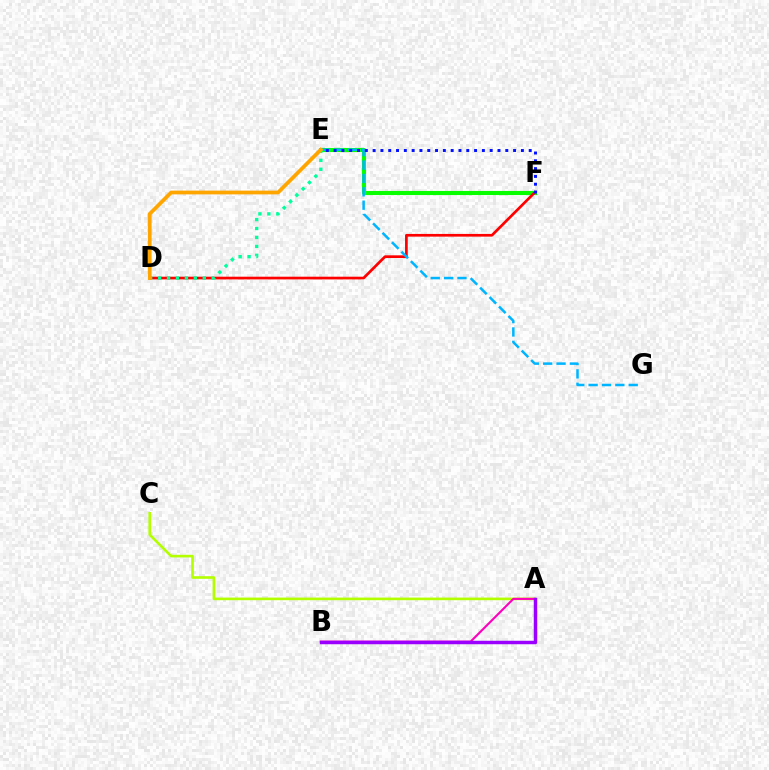{('A', 'C'): [{'color': '#b3ff00', 'line_style': 'solid', 'thickness': 1.89}], ('E', 'F'): [{'color': '#08ff00', 'line_style': 'solid', 'thickness': 2.94}, {'color': '#0010ff', 'line_style': 'dotted', 'thickness': 2.12}], ('A', 'B'): [{'color': '#ff00bd', 'line_style': 'solid', 'thickness': 1.53}, {'color': '#9b00ff', 'line_style': 'solid', 'thickness': 2.49}], ('D', 'F'): [{'color': '#ff0000', 'line_style': 'solid', 'thickness': 1.95}], ('E', 'G'): [{'color': '#00b5ff', 'line_style': 'dashed', 'thickness': 1.82}], ('D', 'E'): [{'color': '#00ff9d', 'line_style': 'dotted', 'thickness': 2.43}, {'color': '#ffa500', 'line_style': 'solid', 'thickness': 2.71}]}